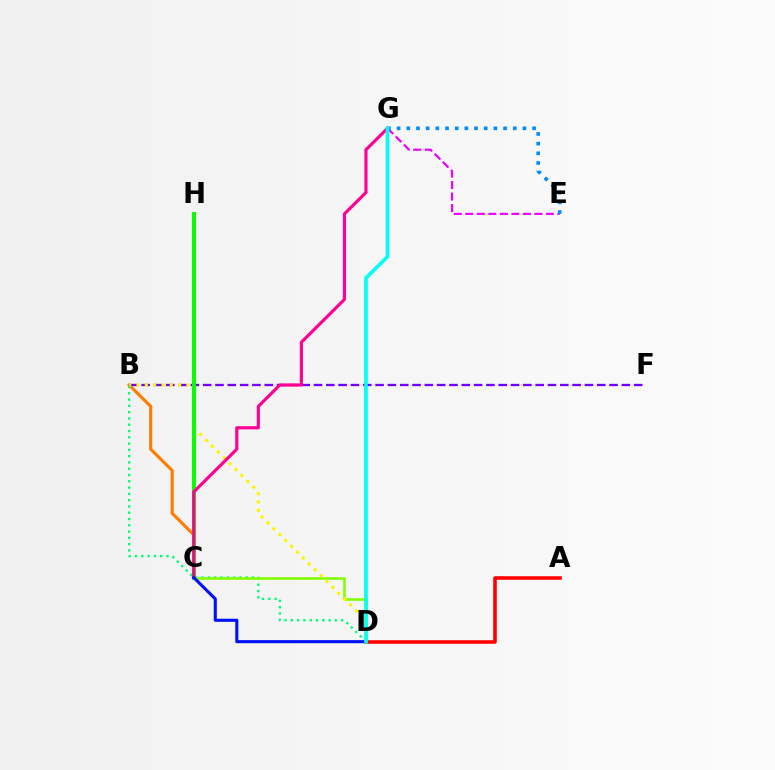{('E', 'G'): [{'color': '#ee00ff', 'line_style': 'dashed', 'thickness': 1.56}, {'color': '#008cff', 'line_style': 'dotted', 'thickness': 2.63}], ('B', 'C'): [{'color': '#ff7c00', 'line_style': 'solid', 'thickness': 2.25}], ('B', 'D'): [{'color': '#00ff74', 'line_style': 'dotted', 'thickness': 1.71}, {'color': '#fcf500', 'line_style': 'dotted', 'thickness': 2.26}], ('A', 'D'): [{'color': '#ff0000', 'line_style': 'solid', 'thickness': 2.57}], ('C', 'D'): [{'color': '#84ff00', 'line_style': 'solid', 'thickness': 1.88}, {'color': '#0010ff', 'line_style': 'solid', 'thickness': 2.22}], ('B', 'F'): [{'color': '#7200ff', 'line_style': 'dashed', 'thickness': 1.67}], ('C', 'H'): [{'color': '#08ff00', 'line_style': 'solid', 'thickness': 2.89}], ('C', 'G'): [{'color': '#ff0094', 'line_style': 'solid', 'thickness': 2.27}], ('D', 'G'): [{'color': '#00fff6', 'line_style': 'solid', 'thickness': 2.6}]}